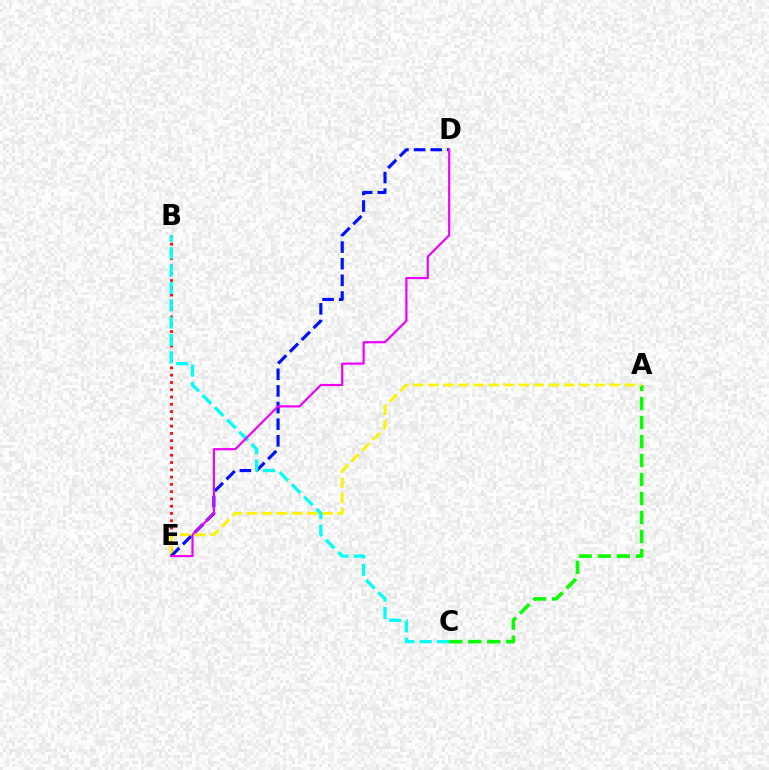{('A', 'C'): [{'color': '#08ff00', 'line_style': 'dashed', 'thickness': 2.58}], ('B', 'E'): [{'color': '#ff0000', 'line_style': 'dotted', 'thickness': 1.98}], ('A', 'E'): [{'color': '#fcf500', 'line_style': 'dashed', 'thickness': 2.05}], ('D', 'E'): [{'color': '#0010ff', 'line_style': 'dashed', 'thickness': 2.26}, {'color': '#ee00ff', 'line_style': 'solid', 'thickness': 1.57}], ('B', 'C'): [{'color': '#00fff6', 'line_style': 'dashed', 'thickness': 2.36}]}